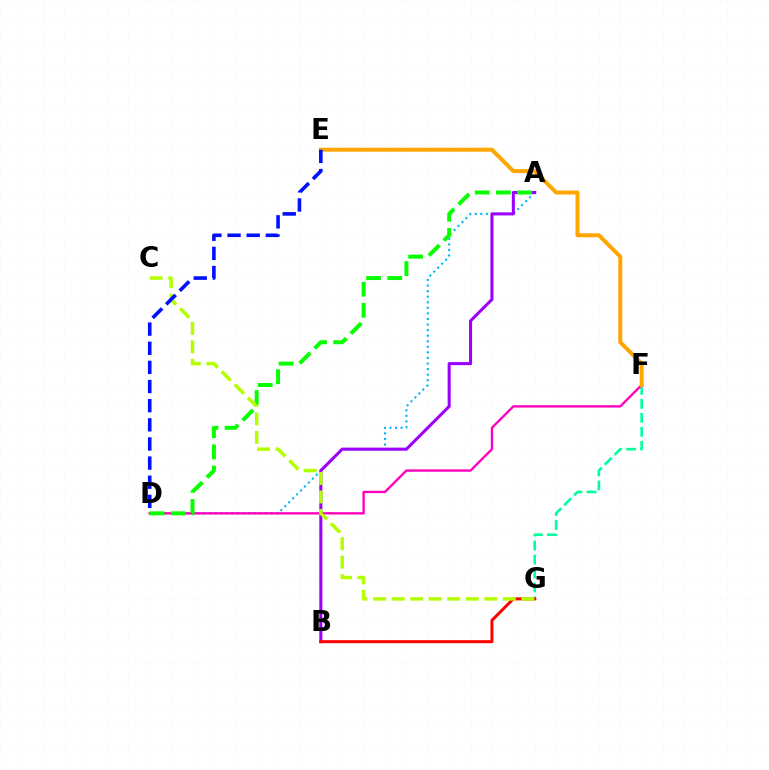{('F', 'G'): [{'color': '#00ff9d', 'line_style': 'dashed', 'thickness': 1.9}], ('A', 'D'): [{'color': '#00b5ff', 'line_style': 'dotted', 'thickness': 1.51}, {'color': '#08ff00', 'line_style': 'dashed', 'thickness': 2.87}], ('A', 'B'): [{'color': '#9b00ff', 'line_style': 'solid', 'thickness': 2.2}], ('D', 'F'): [{'color': '#ff00bd', 'line_style': 'solid', 'thickness': 1.69}], ('B', 'G'): [{'color': '#ff0000', 'line_style': 'solid', 'thickness': 2.16}], ('C', 'G'): [{'color': '#b3ff00', 'line_style': 'dashed', 'thickness': 2.52}], ('E', 'F'): [{'color': '#ffa500', 'line_style': 'solid', 'thickness': 2.86}], ('D', 'E'): [{'color': '#0010ff', 'line_style': 'dashed', 'thickness': 2.6}]}